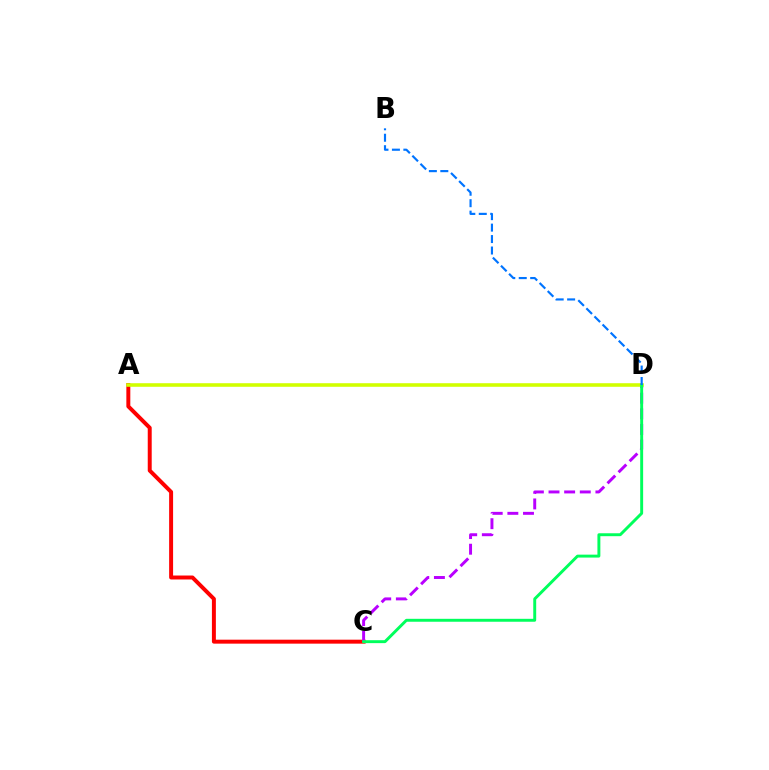{('A', 'C'): [{'color': '#ff0000', 'line_style': 'solid', 'thickness': 2.85}], ('C', 'D'): [{'color': '#b900ff', 'line_style': 'dashed', 'thickness': 2.12}, {'color': '#00ff5c', 'line_style': 'solid', 'thickness': 2.11}], ('A', 'D'): [{'color': '#d1ff00', 'line_style': 'solid', 'thickness': 2.57}], ('B', 'D'): [{'color': '#0074ff', 'line_style': 'dashed', 'thickness': 1.56}]}